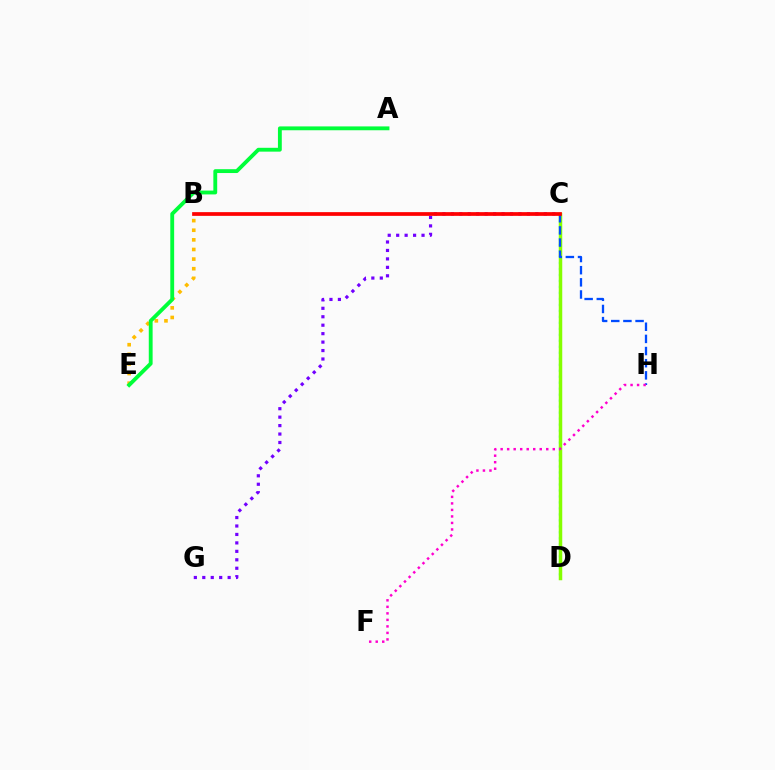{('B', 'E'): [{'color': '#ffbd00', 'line_style': 'dotted', 'thickness': 2.61}], ('C', 'G'): [{'color': '#7200ff', 'line_style': 'dotted', 'thickness': 2.3}], ('C', 'D'): [{'color': '#00fff6', 'line_style': 'dotted', 'thickness': 1.63}, {'color': '#84ff00', 'line_style': 'solid', 'thickness': 2.52}], ('A', 'E'): [{'color': '#00ff39', 'line_style': 'solid', 'thickness': 2.77}], ('C', 'H'): [{'color': '#004bff', 'line_style': 'dashed', 'thickness': 1.65}], ('B', 'C'): [{'color': '#ff0000', 'line_style': 'solid', 'thickness': 2.68}], ('F', 'H'): [{'color': '#ff00cf', 'line_style': 'dotted', 'thickness': 1.77}]}